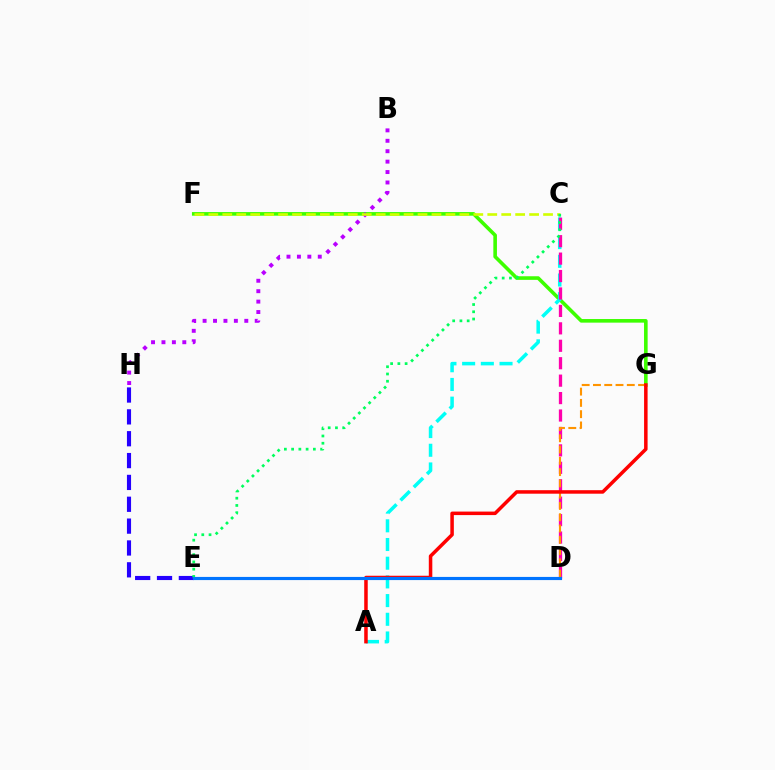{('F', 'G'): [{'color': '#3dff00', 'line_style': 'solid', 'thickness': 2.6}], ('B', 'H'): [{'color': '#b900ff', 'line_style': 'dotted', 'thickness': 2.83}], ('E', 'H'): [{'color': '#2500ff', 'line_style': 'dashed', 'thickness': 2.97}], ('A', 'C'): [{'color': '#00fff6', 'line_style': 'dashed', 'thickness': 2.54}], ('C', 'D'): [{'color': '#ff00ac', 'line_style': 'dashed', 'thickness': 2.37}], ('D', 'G'): [{'color': '#ff9400', 'line_style': 'dashed', 'thickness': 1.53}], ('C', 'F'): [{'color': '#d1ff00', 'line_style': 'dashed', 'thickness': 1.89}], ('C', 'E'): [{'color': '#00ff5c', 'line_style': 'dotted', 'thickness': 1.97}], ('A', 'G'): [{'color': '#ff0000', 'line_style': 'solid', 'thickness': 2.53}], ('D', 'E'): [{'color': '#0074ff', 'line_style': 'solid', 'thickness': 2.27}]}